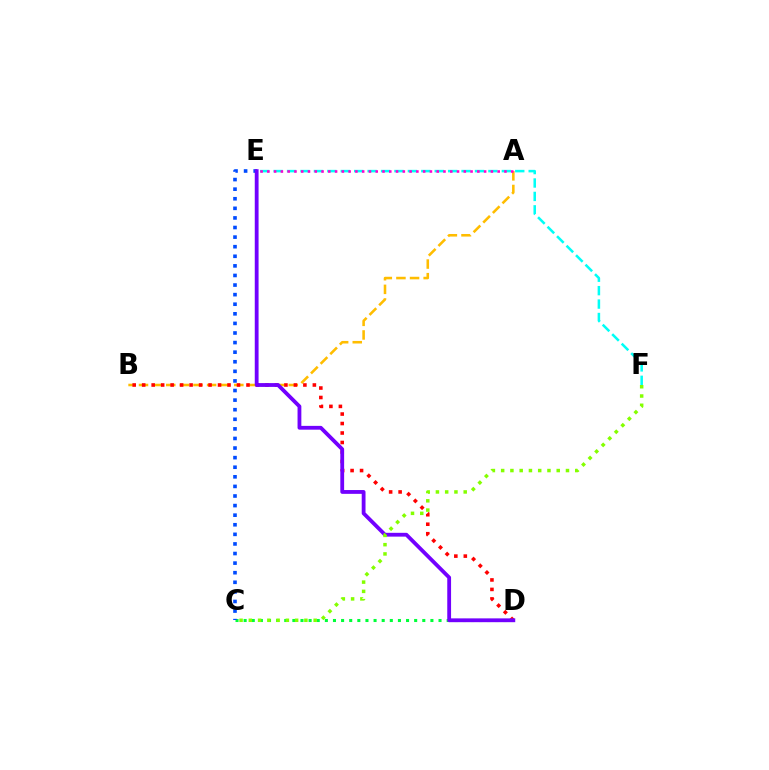{('A', 'B'): [{'color': '#ffbd00', 'line_style': 'dashed', 'thickness': 1.85}], ('B', 'D'): [{'color': '#ff0000', 'line_style': 'dotted', 'thickness': 2.58}], ('E', 'F'): [{'color': '#00fff6', 'line_style': 'dashed', 'thickness': 1.82}], ('C', 'D'): [{'color': '#00ff39', 'line_style': 'dotted', 'thickness': 2.21}], ('C', 'E'): [{'color': '#004bff', 'line_style': 'dotted', 'thickness': 2.61}], ('D', 'E'): [{'color': '#7200ff', 'line_style': 'solid', 'thickness': 2.74}], ('A', 'E'): [{'color': '#ff00cf', 'line_style': 'dotted', 'thickness': 1.84}], ('C', 'F'): [{'color': '#84ff00', 'line_style': 'dotted', 'thickness': 2.52}]}